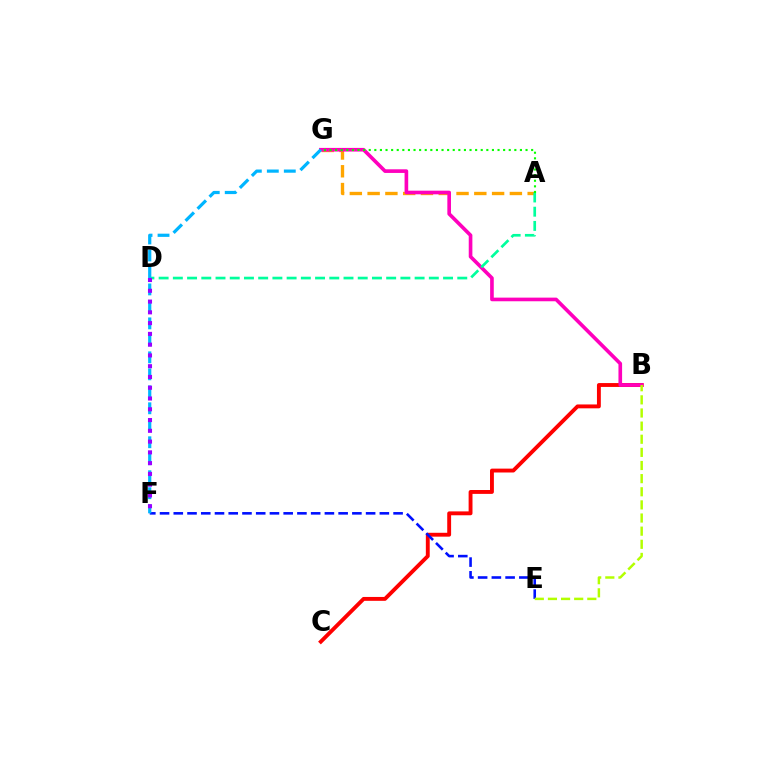{('A', 'G'): [{'color': '#ffa500', 'line_style': 'dashed', 'thickness': 2.42}, {'color': '#08ff00', 'line_style': 'dotted', 'thickness': 1.52}], ('B', 'C'): [{'color': '#ff0000', 'line_style': 'solid', 'thickness': 2.79}], ('B', 'G'): [{'color': '#ff00bd', 'line_style': 'solid', 'thickness': 2.62}], ('E', 'F'): [{'color': '#0010ff', 'line_style': 'dashed', 'thickness': 1.87}], ('A', 'D'): [{'color': '#00ff9d', 'line_style': 'dashed', 'thickness': 1.93}], ('F', 'G'): [{'color': '#00b5ff', 'line_style': 'dashed', 'thickness': 2.31}], ('D', 'F'): [{'color': '#9b00ff', 'line_style': 'dotted', 'thickness': 2.93}], ('B', 'E'): [{'color': '#b3ff00', 'line_style': 'dashed', 'thickness': 1.78}]}